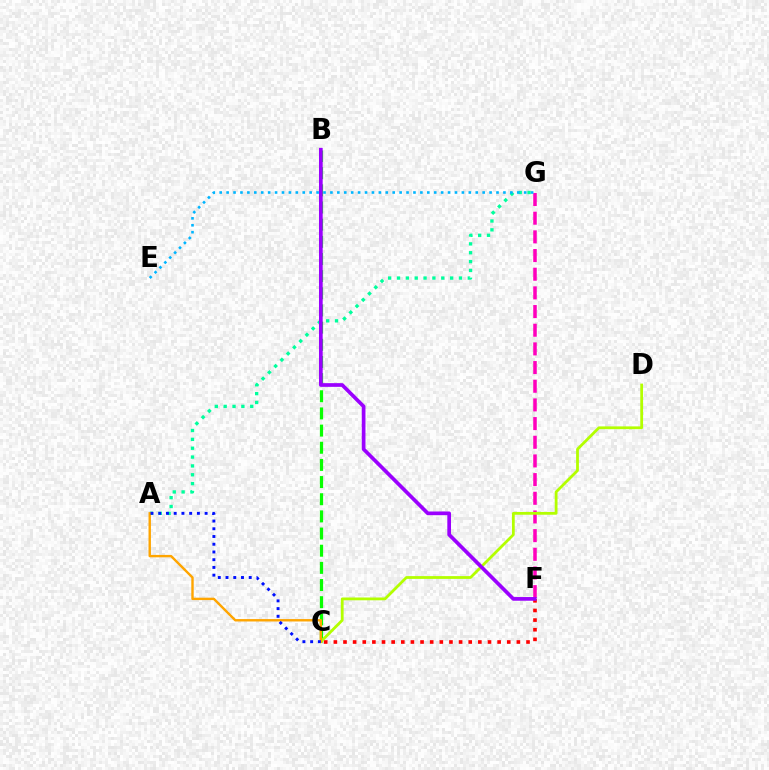{('C', 'F'): [{'color': '#ff0000', 'line_style': 'dotted', 'thickness': 2.62}], ('B', 'C'): [{'color': '#08ff00', 'line_style': 'dashed', 'thickness': 2.33}], ('A', 'G'): [{'color': '#00ff9d', 'line_style': 'dotted', 'thickness': 2.41}], ('F', 'G'): [{'color': '#ff00bd', 'line_style': 'dashed', 'thickness': 2.54}], ('C', 'D'): [{'color': '#b3ff00', 'line_style': 'solid', 'thickness': 2.01}], ('A', 'C'): [{'color': '#ffa500', 'line_style': 'solid', 'thickness': 1.73}, {'color': '#0010ff', 'line_style': 'dotted', 'thickness': 2.1}], ('E', 'G'): [{'color': '#00b5ff', 'line_style': 'dotted', 'thickness': 1.88}], ('B', 'F'): [{'color': '#9b00ff', 'line_style': 'solid', 'thickness': 2.66}]}